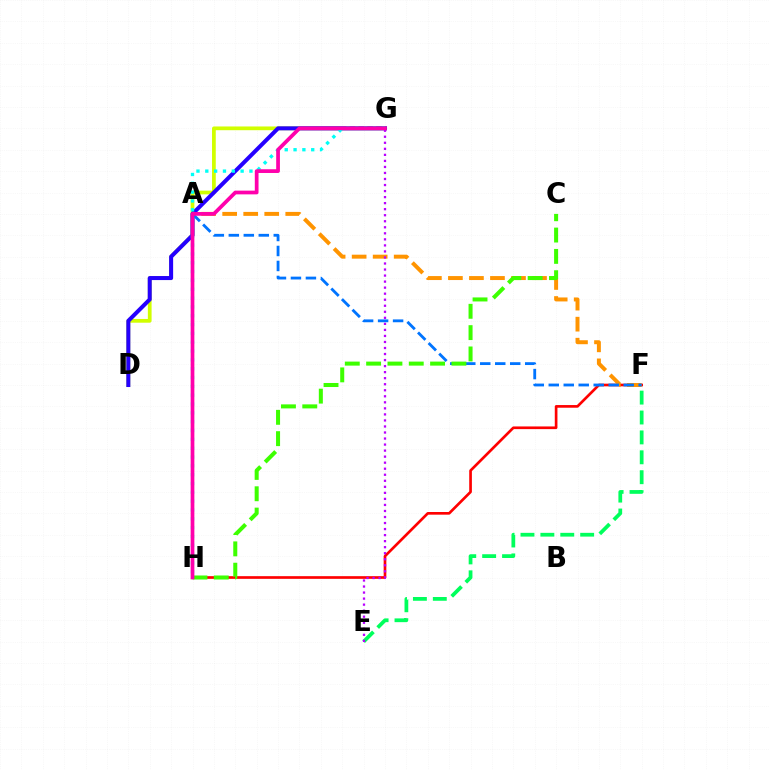{('D', 'G'): [{'color': '#d1ff00', 'line_style': 'solid', 'thickness': 2.69}, {'color': '#2500ff', 'line_style': 'solid', 'thickness': 2.9}], ('F', 'H'): [{'color': '#ff0000', 'line_style': 'solid', 'thickness': 1.92}], ('A', 'F'): [{'color': '#ff9400', 'line_style': 'dashed', 'thickness': 2.86}, {'color': '#0074ff', 'line_style': 'dashed', 'thickness': 2.04}], ('E', 'F'): [{'color': '#00ff5c', 'line_style': 'dashed', 'thickness': 2.7}], ('E', 'G'): [{'color': '#b900ff', 'line_style': 'dotted', 'thickness': 1.64}], ('G', 'H'): [{'color': '#00fff6', 'line_style': 'dotted', 'thickness': 2.4}, {'color': '#ff00ac', 'line_style': 'solid', 'thickness': 2.69}], ('C', 'H'): [{'color': '#3dff00', 'line_style': 'dashed', 'thickness': 2.9}]}